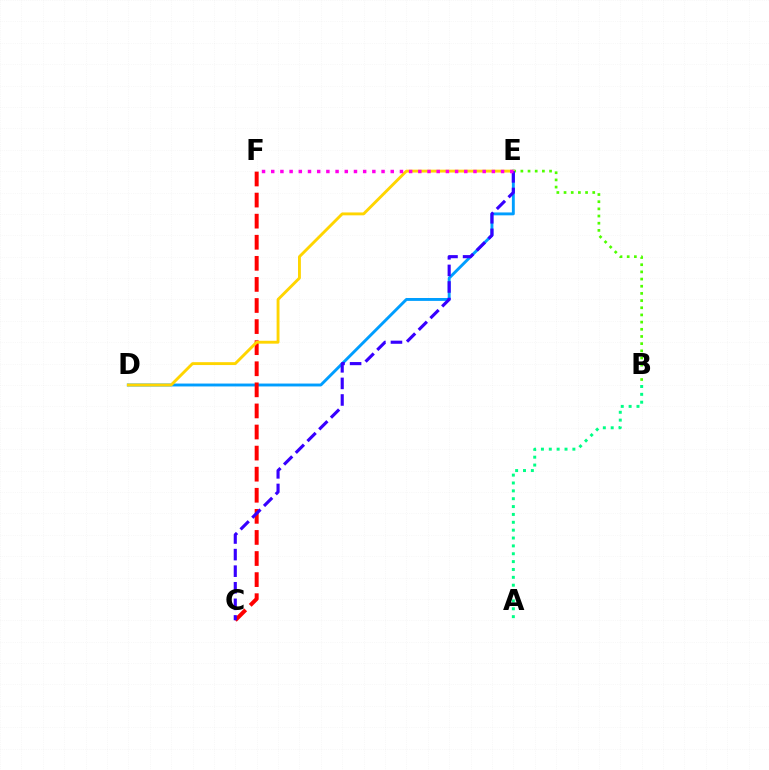{('B', 'E'): [{'color': '#4fff00', 'line_style': 'dotted', 'thickness': 1.95}], ('D', 'E'): [{'color': '#009eff', 'line_style': 'solid', 'thickness': 2.09}, {'color': '#ffd500', 'line_style': 'solid', 'thickness': 2.08}], ('C', 'F'): [{'color': '#ff0000', 'line_style': 'dashed', 'thickness': 2.86}], ('C', 'E'): [{'color': '#3700ff', 'line_style': 'dashed', 'thickness': 2.25}], ('E', 'F'): [{'color': '#ff00ed', 'line_style': 'dotted', 'thickness': 2.5}], ('A', 'B'): [{'color': '#00ff86', 'line_style': 'dotted', 'thickness': 2.14}]}